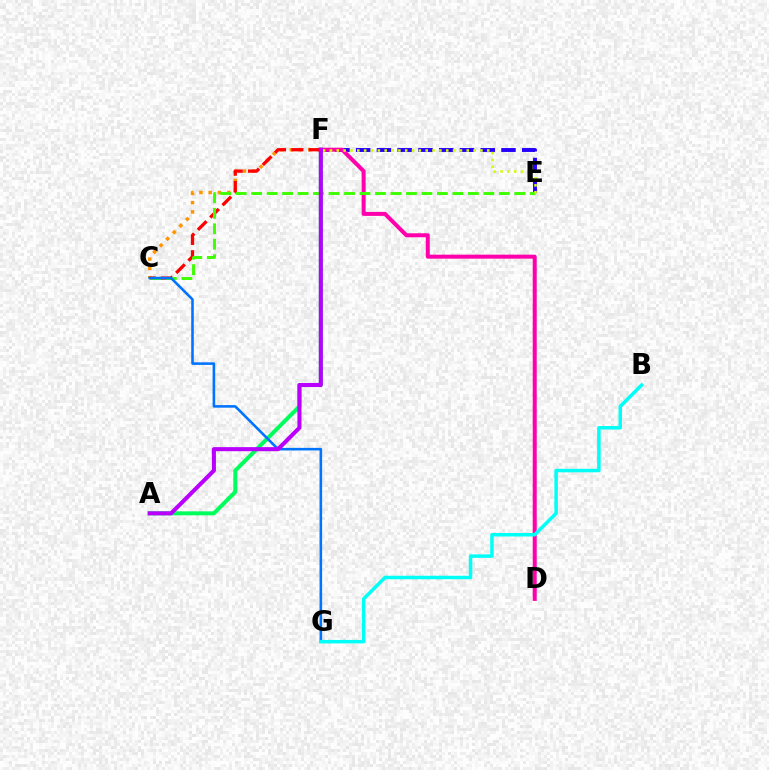{('A', 'F'): [{'color': '#00ff5c', 'line_style': 'solid', 'thickness': 2.86}, {'color': '#b900ff', 'line_style': 'solid', 'thickness': 2.93}], ('C', 'F'): [{'color': '#ff9400', 'line_style': 'dotted', 'thickness': 2.52}, {'color': '#ff0000', 'line_style': 'dashed', 'thickness': 2.36}], ('E', 'F'): [{'color': '#2500ff', 'line_style': 'dashed', 'thickness': 2.82}, {'color': '#d1ff00', 'line_style': 'dotted', 'thickness': 1.86}], ('D', 'F'): [{'color': '#ff00ac', 'line_style': 'solid', 'thickness': 2.88}], ('C', 'E'): [{'color': '#3dff00', 'line_style': 'dashed', 'thickness': 2.1}], ('C', 'G'): [{'color': '#0074ff', 'line_style': 'solid', 'thickness': 1.86}], ('B', 'G'): [{'color': '#00fff6', 'line_style': 'solid', 'thickness': 2.51}]}